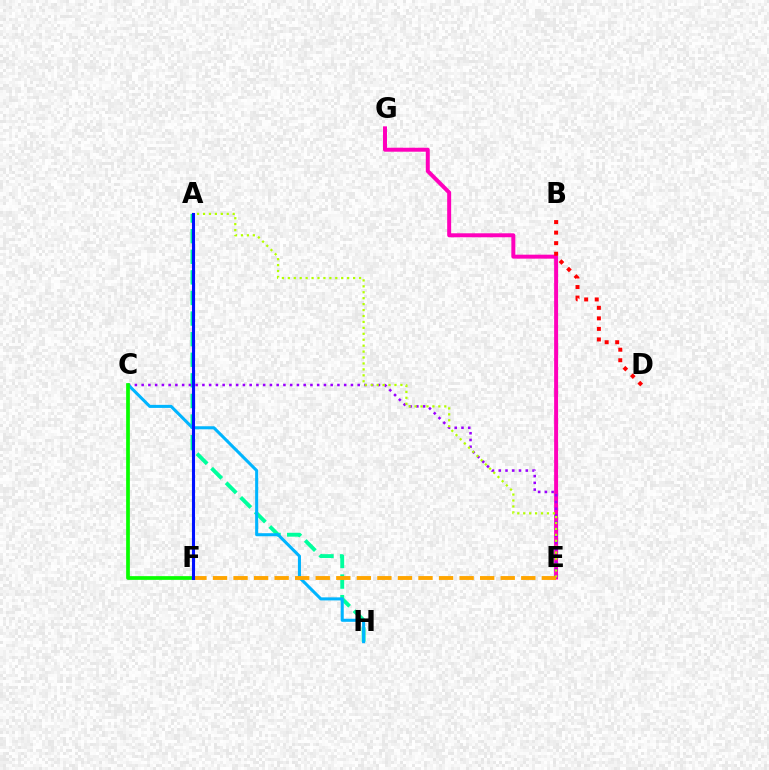{('A', 'H'): [{'color': '#00ff9d', 'line_style': 'dashed', 'thickness': 2.8}], ('E', 'G'): [{'color': '#ff00bd', 'line_style': 'solid', 'thickness': 2.86}], ('C', 'E'): [{'color': '#9b00ff', 'line_style': 'dotted', 'thickness': 1.83}], ('B', 'D'): [{'color': '#ff0000', 'line_style': 'dotted', 'thickness': 2.86}], ('C', 'H'): [{'color': '#00b5ff', 'line_style': 'solid', 'thickness': 2.2}], ('A', 'E'): [{'color': '#b3ff00', 'line_style': 'dotted', 'thickness': 1.61}], ('E', 'F'): [{'color': '#ffa500', 'line_style': 'dashed', 'thickness': 2.79}], ('C', 'F'): [{'color': '#08ff00', 'line_style': 'solid', 'thickness': 2.67}], ('A', 'F'): [{'color': '#0010ff', 'line_style': 'solid', 'thickness': 2.23}]}